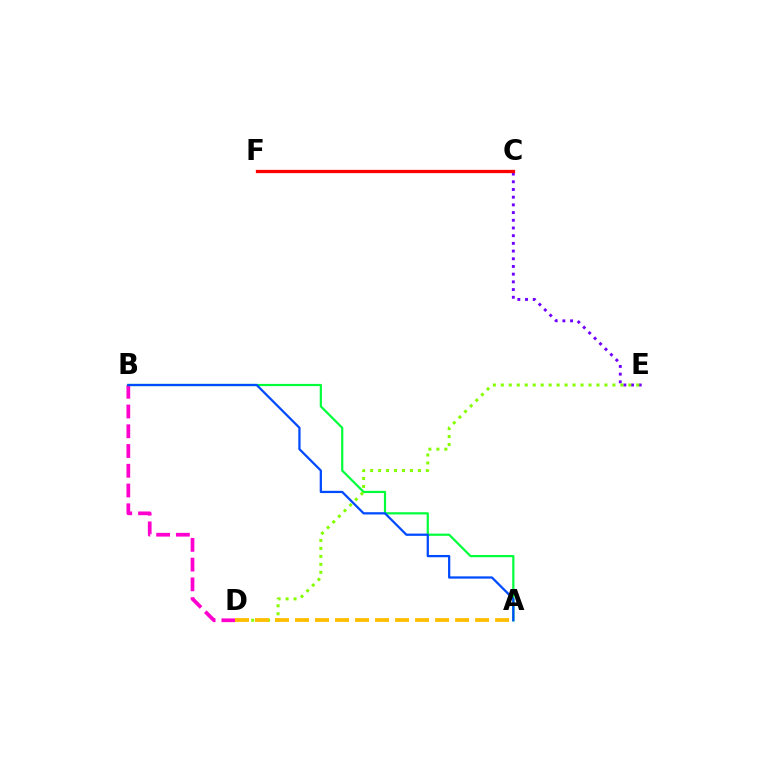{('B', 'D'): [{'color': '#ff00cf', 'line_style': 'dashed', 'thickness': 2.68}], ('A', 'B'): [{'color': '#00ff39', 'line_style': 'solid', 'thickness': 1.58}, {'color': '#004bff', 'line_style': 'solid', 'thickness': 1.63}], ('C', 'E'): [{'color': '#7200ff', 'line_style': 'dotted', 'thickness': 2.09}], ('C', 'F'): [{'color': '#00fff6', 'line_style': 'dotted', 'thickness': 2.0}, {'color': '#ff0000', 'line_style': 'solid', 'thickness': 2.36}], ('D', 'E'): [{'color': '#84ff00', 'line_style': 'dotted', 'thickness': 2.16}], ('A', 'D'): [{'color': '#ffbd00', 'line_style': 'dashed', 'thickness': 2.72}]}